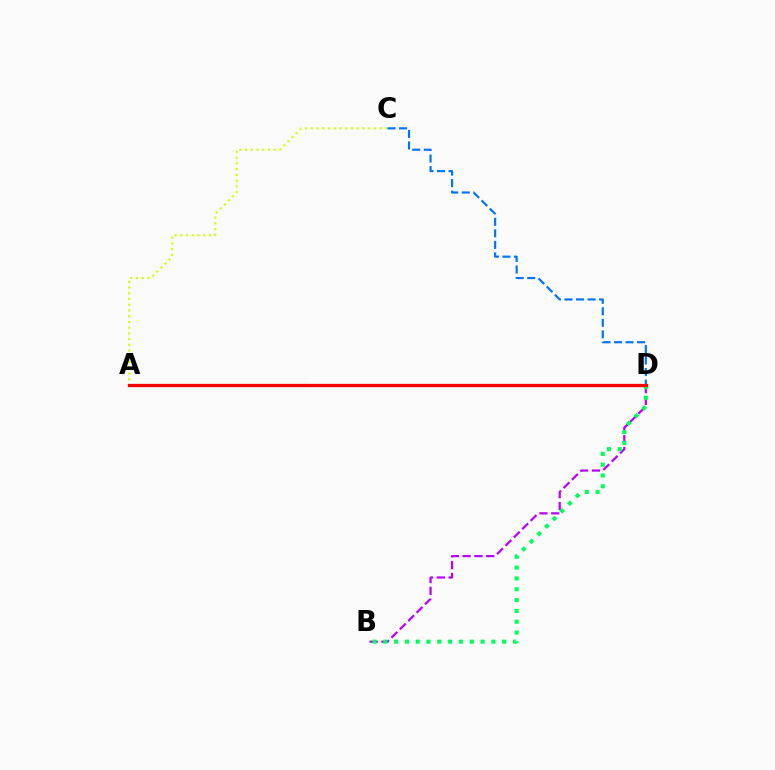{('A', 'C'): [{'color': '#d1ff00', 'line_style': 'dotted', 'thickness': 1.56}], ('B', 'D'): [{'color': '#b900ff', 'line_style': 'dashed', 'thickness': 1.6}, {'color': '#00ff5c', 'line_style': 'dotted', 'thickness': 2.94}], ('C', 'D'): [{'color': '#0074ff', 'line_style': 'dashed', 'thickness': 1.57}], ('A', 'D'): [{'color': '#ff0000', 'line_style': 'solid', 'thickness': 2.35}]}